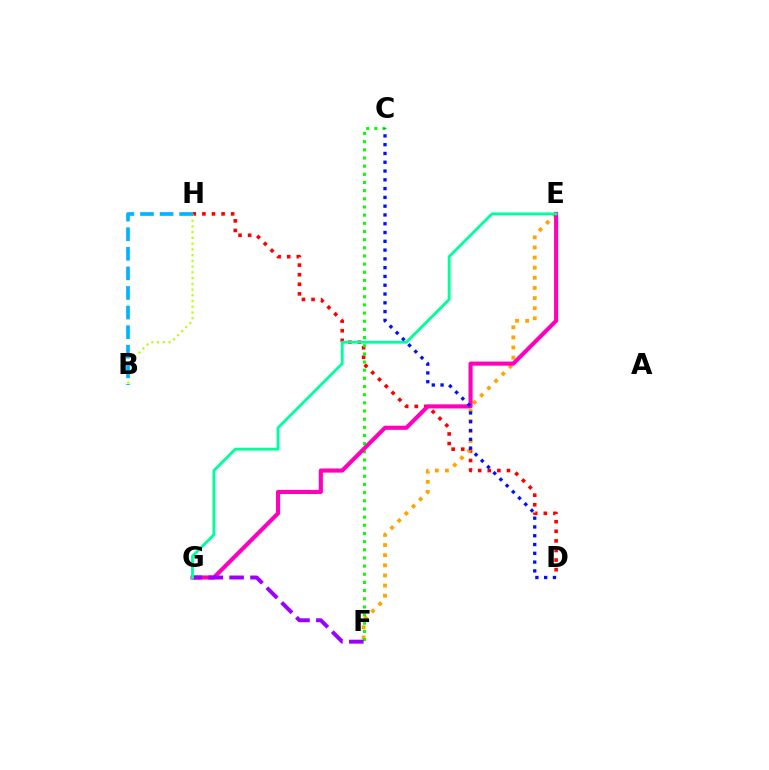{('D', 'H'): [{'color': '#ff0000', 'line_style': 'dotted', 'thickness': 2.61}], ('E', 'F'): [{'color': '#ffa500', 'line_style': 'dotted', 'thickness': 2.75}], ('C', 'F'): [{'color': '#08ff00', 'line_style': 'dotted', 'thickness': 2.22}], ('E', 'G'): [{'color': '#ff00bd', 'line_style': 'solid', 'thickness': 2.96}, {'color': '#00ff9d', 'line_style': 'solid', 'thickness': 2.05}], ('F', 'G'): [{'color': '#9b00ff', 'line_style': 'dashed', 'thickness': 2.84}], ('C', 'D'): [{'color': '#0010ff', 'line_style': 'dotted', 'thickness': 2.39}], ('B', 'H'): [{'color': '#b3ff00', 'line_style': 'dotted', 'thickness': 1.56}, {'color': '#00b5ff', 'line_style': 'dashed', 'thickness': 2.66}]}